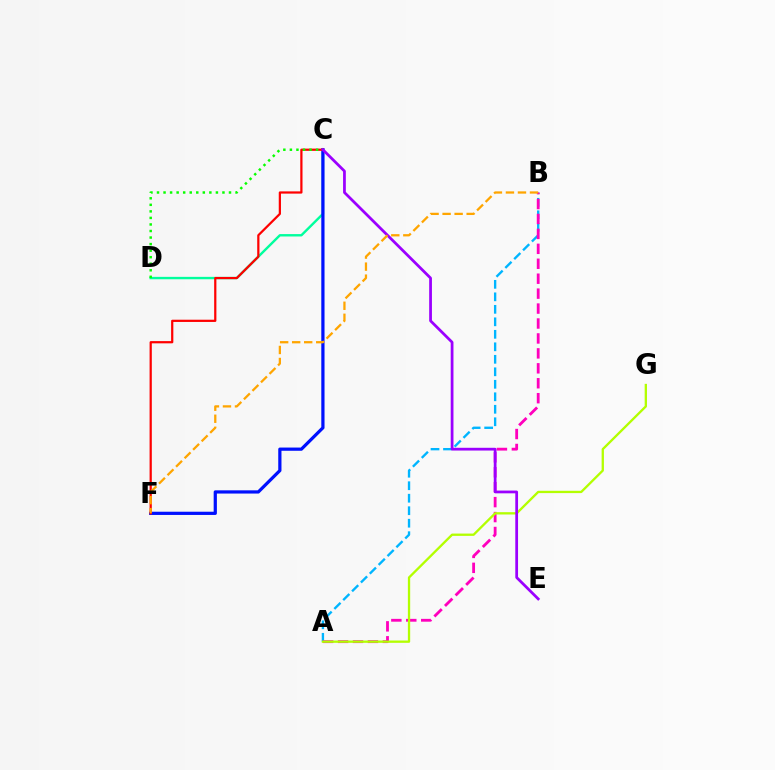{('C', 'D'): [{'color': '#00ff9d', 'line_style': 'solid', 'thickness': 1.73}, {'color': '#08ff00', 'line_style': 'dotted', 'thickness': 1.78}], ('A', 'B'): [{'color': '#00b5ff', 'line_style': 'dashed', 'thickness': 1.7}, {'color': '#ff00bd', 'line_style': 'dashed', 'thickness': 2.03}], ('C', 'F'): [{'color': '#0010ff', 'line_style': 'solid', 'thickness': 2.32}, {'color': '#ff0000', 'line_style': 'solid', 'thickness': 1.6}], ('A', 'G'): [{'color': '#b3ff00', 'line_style': 'solid', 'thickness': 1.66}], ('C', 'E'): [{'color': '#9b00ff', 'line_style': 'solid', 'thickness': 1.99}], ('B', 'F'): [{'color': '#ffa500', 'line_style': 'dashed', 'thickness': 1.63}]}